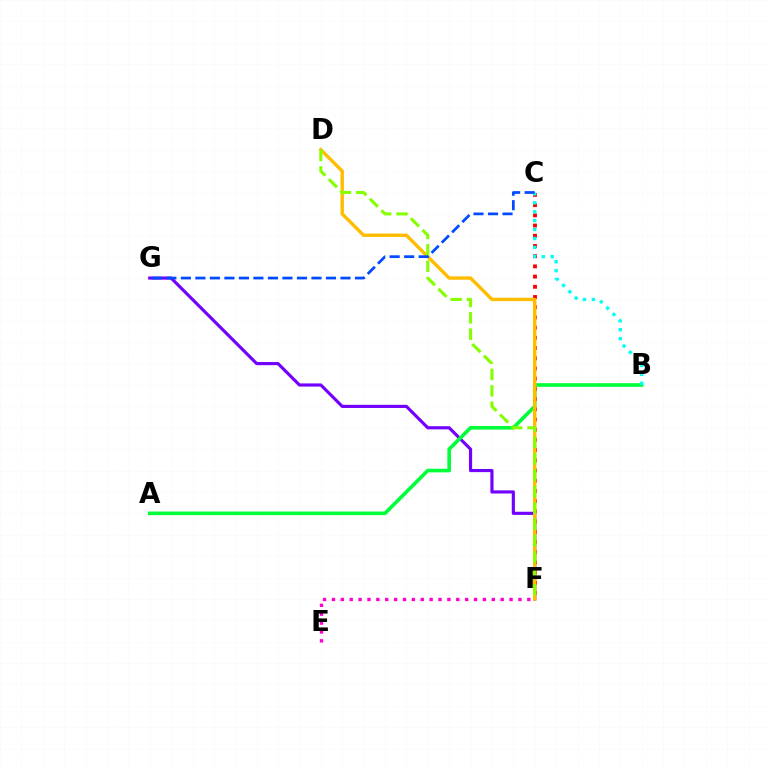{('F', 'G'): [{'color': '#7200ff', 'line_style': 'solid', 'thickness': 2.26}], ('A', 'B'): [{'color': '#00ff39', 'line_style': 'solid', 'thickness': 2.61}], ('C', 'F'): [{'color': '#ff0000', 'line_style': 'dotted', 'thickness': 2.77}], ('B', 'C'): [{'color': '#00fff6', 'line_style': 'dotted', 'thickness': 2.42}], ('D', 'F'): [{'color': '#ffbd00', 'line_style': 'solid', 'thickness': 2.45}, {'color': '#84ff00', 'line_style': 'dashed', 'thickness': 2.22}], ('E', 'F'): [{'color': '#ff00cf', 'line_style': 'dotted', 'thickness': 2.41}], ('C', 'G'): [{'color': '#004bff', 'line_style': 'dashed', 'thickness': 1.97}]}